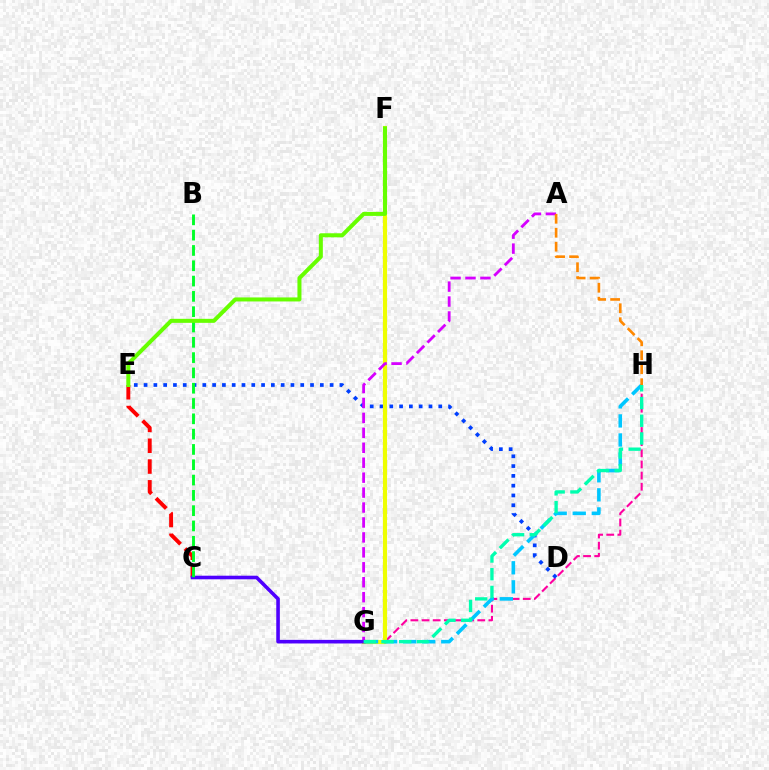{('G', 'H'): [{'color': '#ff00a0', 'line_style': 'dashed', 'thickness': 1.51}, {'color': '#00c7ff', 'line_style': 'dashed', 'thickness': 2.59}, {'color': '#00ffaf', 'line_style': 'dashed', 'thickness': 2.41}], ('D', 'E'): [{'color': '#003fff', 'line_style': 'dotted', 'thickness': 2.66}], ('F', 'G'): [{'color': '#eeff00', 'line_style': 'solid', 'thickness': 2.97}], ('A', 'G'): [{'color': '#d600ff', 'line_style': 'dashed', 'thickness': 2.03}], ('C', 'E'): [{'color': '#ff0000', 'line_style': 'dashed', 'thickness': 2.82}], ('C', 'G'): [{'color': '#4f00ff', 'line_style': 'solid', 'thickness': 2.59}], ('B', 'C'): [{'color': '#00ff27', 'line_style': 'dashed', 'thickness': 2.08}], ('A', 'H'): [{'color': '#ff8800', 'line_style': 'dashed', 'thickness': 1.9}], ('E', 'F'): [{'color': '#66ff00', 'line_style': 'solid', 'thickness': 2.89}]}